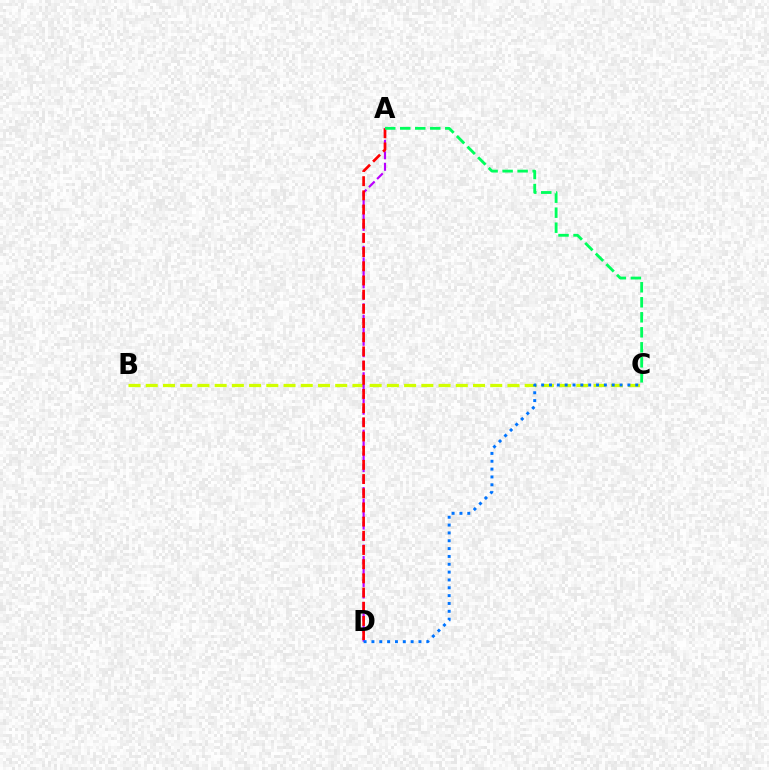{('B', 'C'): [{'color': '#d1ff00', 'line_style': 'dashed', 'thickness': 2.34}], ('A', 'D'): [{'color': '#b900ff', 'line_style': 'dashed', 'thickness': 1.56}, {'color': '#ff0000', 'line_style': 'dashed', 'thickness': 1.93}], ('A', 'C'): [{'color': '#00ff5c', 'line_style': 'dashed', 'thickness': 2.04}], ('C', 'D'): [{'color': '#0074ff', 'line_style': 'dotted', 'thickness': 2.13}]}